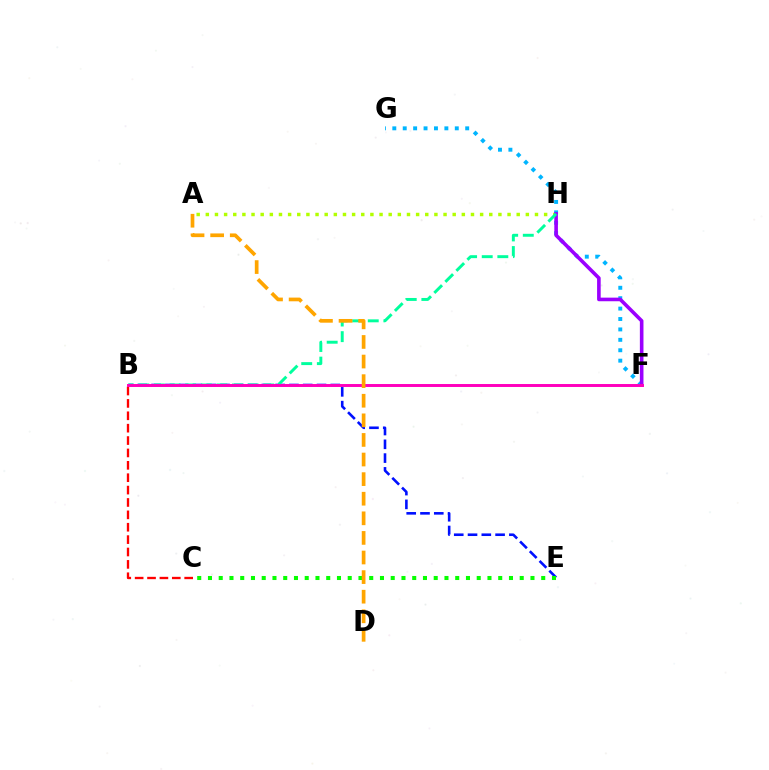{('A', 'H'): [{'color': '#b3ff00', 'line_style': 'dotted', 'thickness': 2.48}], ('B', 'E'): [{'color': '#0010ff', 'line_style': 'dashed', 'thickness': 1.87}], ('B', 'C'): [{'color': '#ff0000', 'line_style': 'dashed', 'thickness': 1.68}], ('F', 'G'): [{'color': '#00b5ff', 'line_style': 'dotted', 'thickness': 2.83}], ('C', 'E'): [{'color': '#08ff00', 'line_style': 'dotted', 'thickness': 2.92}], ('F', 'H'): [{'color': '#9b00ff', 'line_style': 'solid', 'thickness': 2.6}], ('B', 'H'): [{'color': '#00ff9d', 'line_style': 'dashed', 'thickness': 2.12}], ('B', 'F'): [{'color': '#ff00bd', 'line_style': 'solid', 'thickness': 2.12}], ('A', 'D'): [{'color': '#ffa500', 'line_style': 'dashed', 'thickness': 2.66}]}